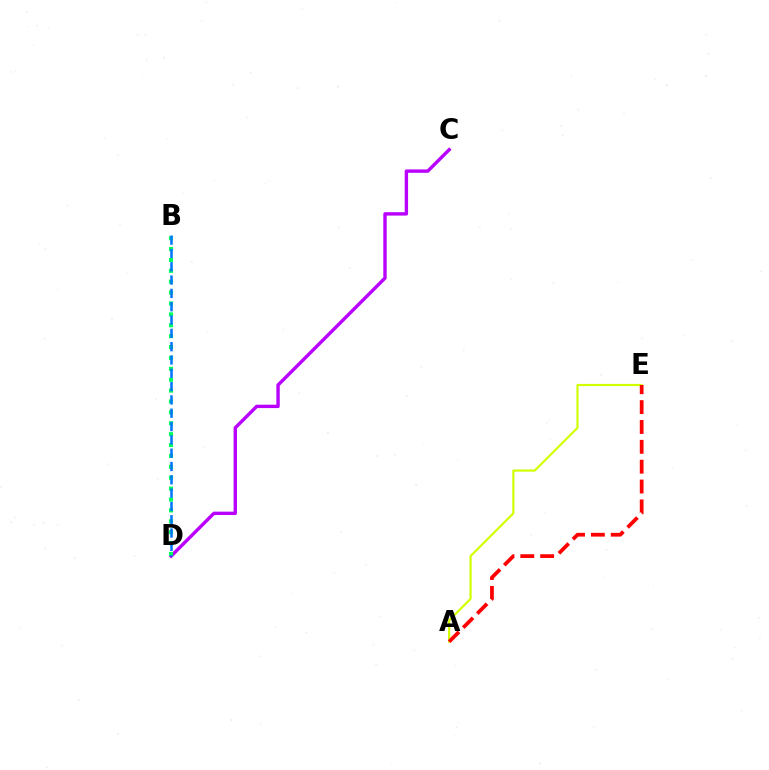{('C', 'D'): [{'color': '#b900ff', 'line_style': 'solid', 'thickness': 2.44}], ('A', 'E'): [{'color': '#d1ff00', 'line_style': 'solid', 'thickness': 1.57}, {'color': '#ff0000', 'line_style': 'dashed', 'thickness': 2.7}], ('B', 'D'): [{'color': '#00ff5c', 'line_style': 'dotted', 'thickness': 2.96}, {'color': '#0074ff', 'line_style': 'dashed', 'thickness': 1.81}]}